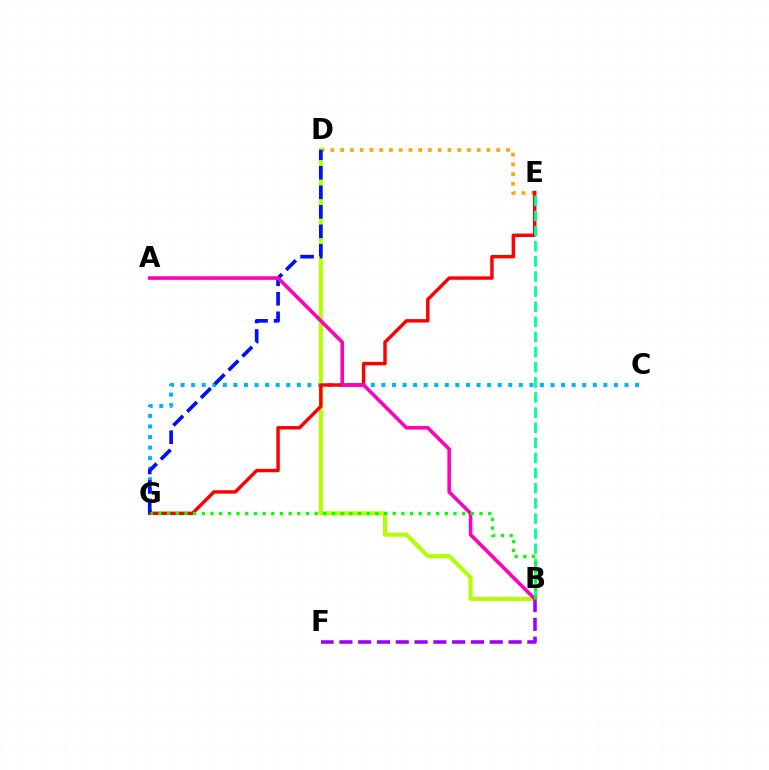{('D', 'E'): [{'color': '#ffa500', 'line_style': 'dotted', 'thickness': 2.65}], ('C', 'G'): [{'color': '#00b5ff', 'line_style': 'dotted', 'thickness': 2.87}], ('B', 'D'): [{'color': '#b3ff00', 'line_style': 'solid', 'thickness': 2.92}], ('E', 'G'): [{'color': '#ff0000', 'line_style': 'solid', 'thickness': 2.47}], ('B', 'F'): [{'color': '#9b00ff', 'line_style': 'dashed', 'thickness': 2.55}], ('B', 'E'): [{'color': '#00ff9d', 'line_style': 'dashed', 'thickness': 2.06}], ('D', 'G'): [{'color': '#0010ff', 'line_style': 'dashed', 'thickness': 2.65}], ('A', 'B'): [{'color': '#ff00bd', 'line_style': 'solid', 'thickness': 2.58}], ('B', 'G'): [{'color': '#08ff00', 'line_style': 'dotted', 'thickness': 2.36}]}